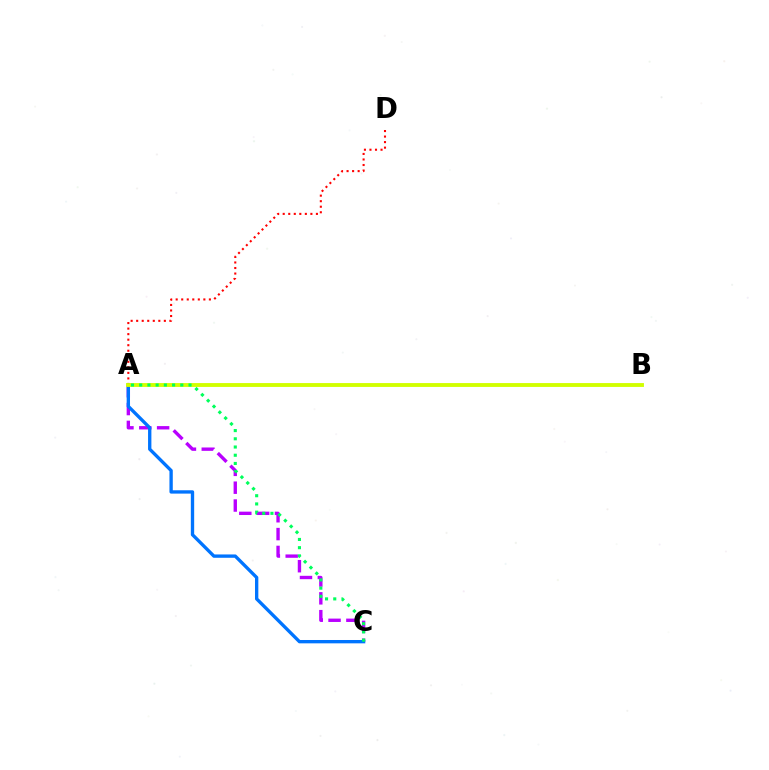{('A', 'D'): [{'color': '#ff0000', 'line_style': 'dotted', 'thickness': 1.5}], ('A', 'C'): [{'color': '#b900ff', 'line_style': 'dashed', 'thickness': 2.42}, {'color': '#0074ff', 'line_style': 'solid', 'thickness': 2.41}, {'color': '#00ff5c', 'line_style': 'dotted', 'thickness': 2.23}], ('A', 'B'): [{'color': '#d1ff00', 'line_style': 'solid', 'thickness': 2.78}]}